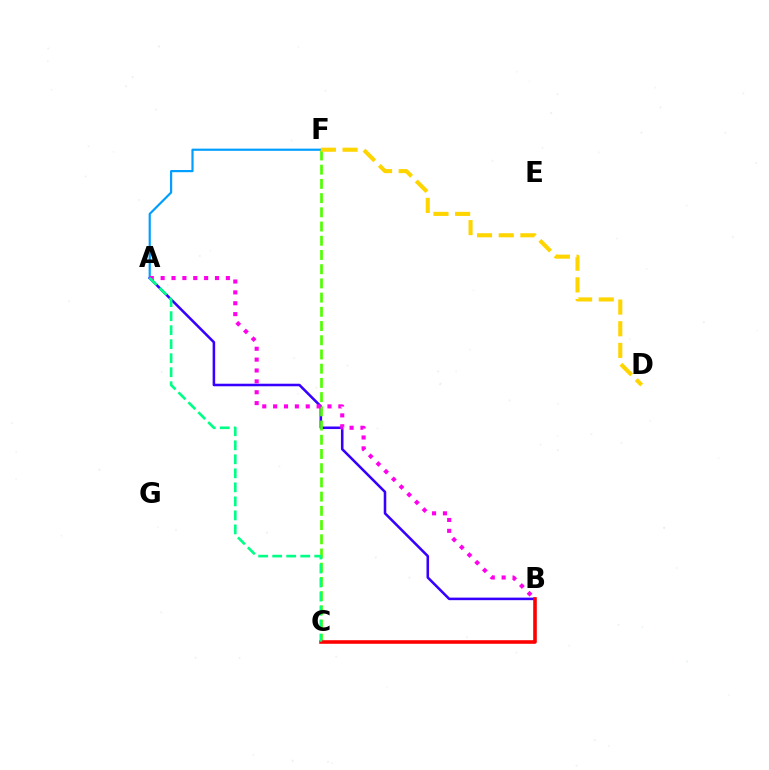{('A', 'B'): [{'color': '#3700ff', 'line_style': 'solid', 'thickness': 1.84}, {'color': '#ff00ed', 'line_style': 'dotted', 'thickness': 2.95}], ('A', 'F'): [{'color': '#009eff', 'line_style': 'solid', 'thickness': 1.57}], ('C', 'F'): [{'color': '#4fff00', 'line_style': 'dashed', 'thickness': 1.93}], ('D', 'F'): [{'color': '#ffd500', 'line_style': 'dashed', 'thickness': 2.94}], ('B', 'C'): [{'color': '#ff0000', 'line_style': 'solid', 'thickness': 2.58}], ('A', 'C'): [{'color': '#00ff86', 'line_style': 'dashed', 'thickness': 1.9}]}